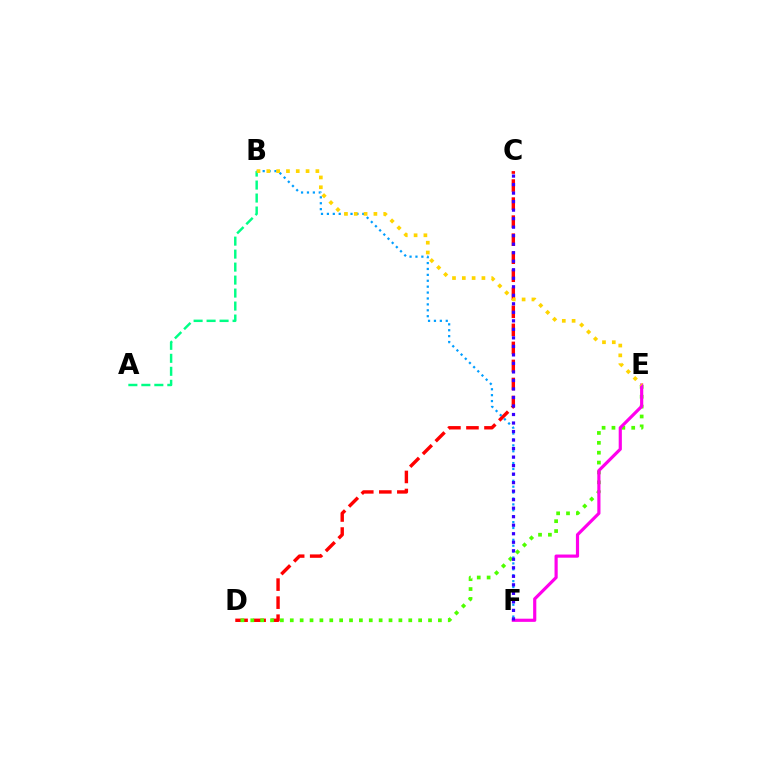{('C', 'D'): [{'color': '#ff0000', 'line_style': 'dashed', 'thickness': 2.45}], ('B', 'F'): [{'color': '#009eff', 'line_style': 'dotted', 'thickness': 1.6}], ('D', 'E'): [{'color': '#4fff00', 'line_style': 'dotted', 'thickness': 2.68}], ('A', 'B'): [{'color': '#00ff86', 'line_style': 'dashed', 'thickness': 1.76}], ('E', 'F'): [{'color': '#ff00ed', 'line_style': 'solid', 'thickness': 2.28}], ('C', 'F'): [{'color': '#3700ff', 'line_style': 'dotted', 'thickness': 2.31}], ('B', 'E'): [{'color': '#ffd500', 'line_style': 'dotted', 'thickness': 2.67}]}